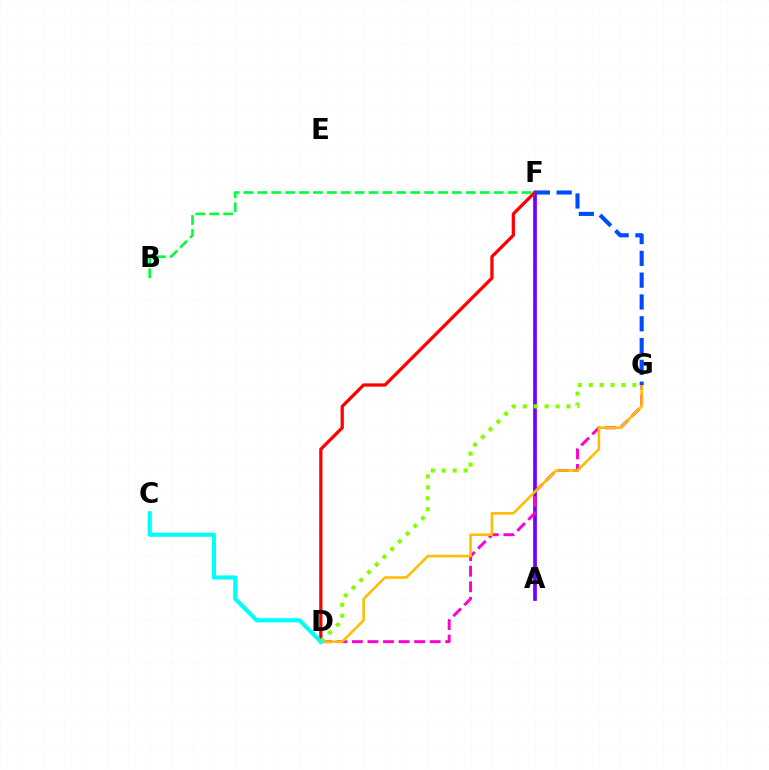{('A', 'F'): [{'color': '#7200ff', 'line_style': 'solid', 'thickness': 2.67}], ('B', 'F'): [{'color': '#00ff39', 'line_style': 'dashed', 'thickness': 1.89}], ('D', 'G'): [{'color': '#ff00cf', 'line_style': 'dashed', 'thickness': 2.11}, {'color': '#ffbd00', 'line_style': 'solid', 'thickness': 1.85}, {'color': '#84ff00', 'line_style': 'dotted', 'thickness': 2.97}], ('D', 'F'): [{'color': '#ff0000', 'line_style': 'solid', 'thickness': 2.34}], ('F', 'G'): [{'color': '#004bff', 'line_style': 'dashed', 'thickness': 2.96}], ('C', 'D'): [{'color': '#00fff6', 'line_style': 'solid', 'thickness': 2.99}]}